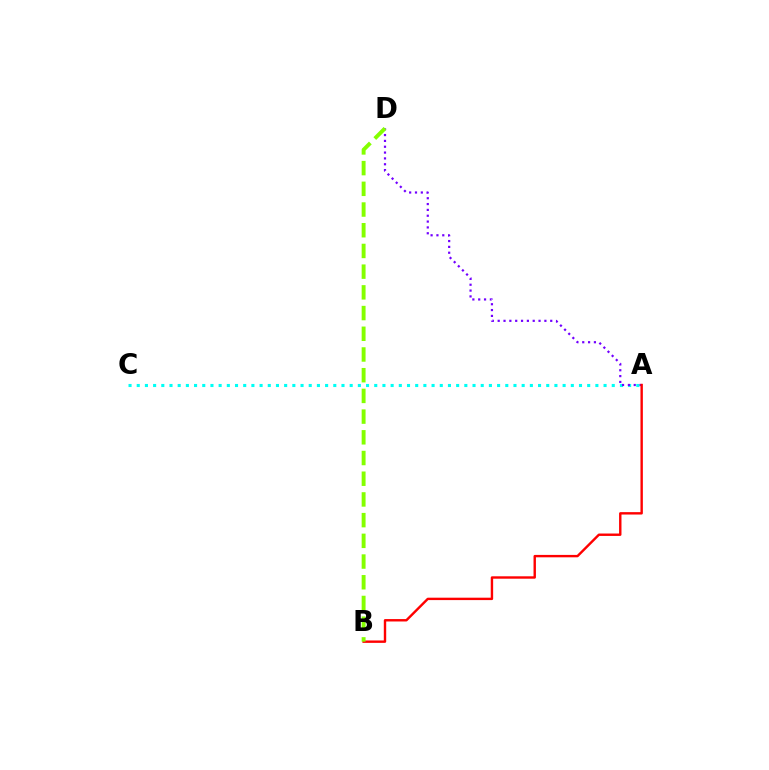{('A', 'C'): [{'color': '#00fff6', 'line_style': 'dotted', 'thickness': 2.23}], ('A', 'D'): [{'color': '#7200ff', 'line_style': 'dotted', 'thickness': 1.59}], ('A', 'B'): [{'color': '#ff0000', 'line_style': 'solid', 'thickness': 1.73}], ('B', 'D'): [{'color': '#84ff00', 'line_style': 'dashed', 'thickness': 2.81}]}